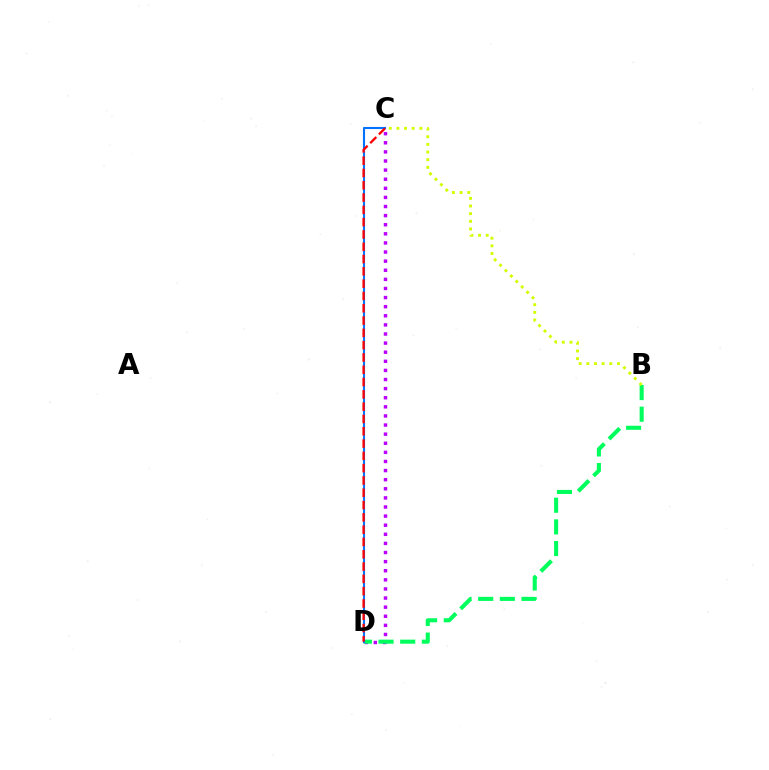{('C', 'D'): [{'color': '#b900ff', 'line_style': 'dotted', 'thickness': 2.47}, {'color': '#0074ff', 'line_style': 'solid', 'thickness': 1.52}, {'color': '#ff0000', 'line_style': 'dashed', 'thickness': 1.67}], ('B', 'D'): [{'color': '#00ff5c', 'line_style': 'dashed', 'thickness': 2.94}], ('B', 'C'): [{'color': '#d1ff00', 'line_style': 'dotted', 'thickness': 2.08}]}